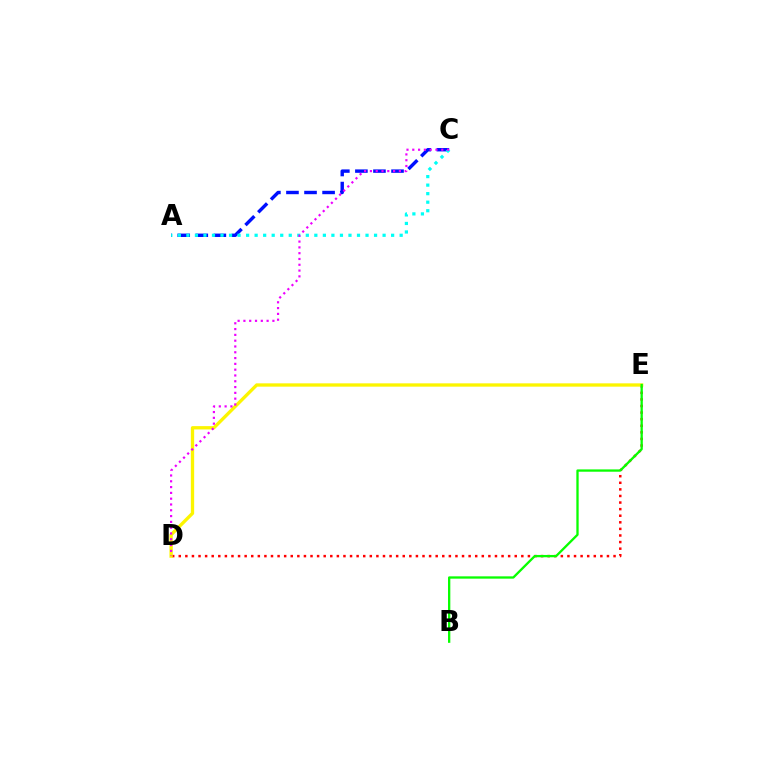{('D', 'E'): [{'color': '#ff0000', 'line_style': 'dotted', 'thickness': 1.79}, {'color': '#fcf500', 'line_style': 'solid', 'thickness': 2.39}], ('A', 'C'): [{'color': '#0010ff', 'line_style': 'dashed', 'thickness': 2.45}, {'color': '#00fff6', 'line_style': 'dotted', 'thickness': 2.32}], ('B', 'E'): [{'color': '#08ff00', 'line_style': 'solid', 'thickness': 1.66}], ('C', 'D'): [{'color': '#ee00ff', 'line_style': 'dotted', 'thickness': 1.58}]}